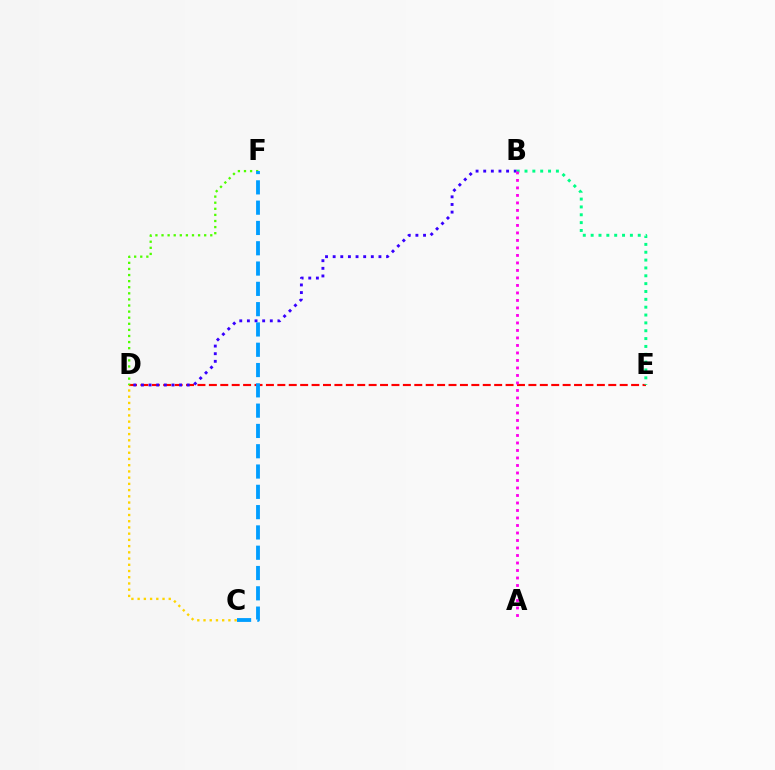{('D', 'E'): [{'color': '#ff0000', 'line_style': 'dashed', 'thickness': 1.55}], ('D', 'F'): [{'color': '#4fff00', 'line_style': 'dotted', 'thickness': 1.66}], ('B', 'D'): [{'color': '#3700ff', 'line_style': 'dotted', 'thickness': 2.07}], ('C', 'F'): [{'color': '#009eff', 'line_style': 'dashed', 'thickness': 2.76}], ('C', 'D'): [{'color': '#ffd500', 'line_style': 'dotted', 'thickness': 1.69}], ('B', 'E'): [{'color': '#00ff86', 'line_style': 'dotted', 'thickness': 2.13}], ('A', 'B'): [{'color': '#ff00ed', 'line_style': 'dotted', 'thickness': 2.04}]}